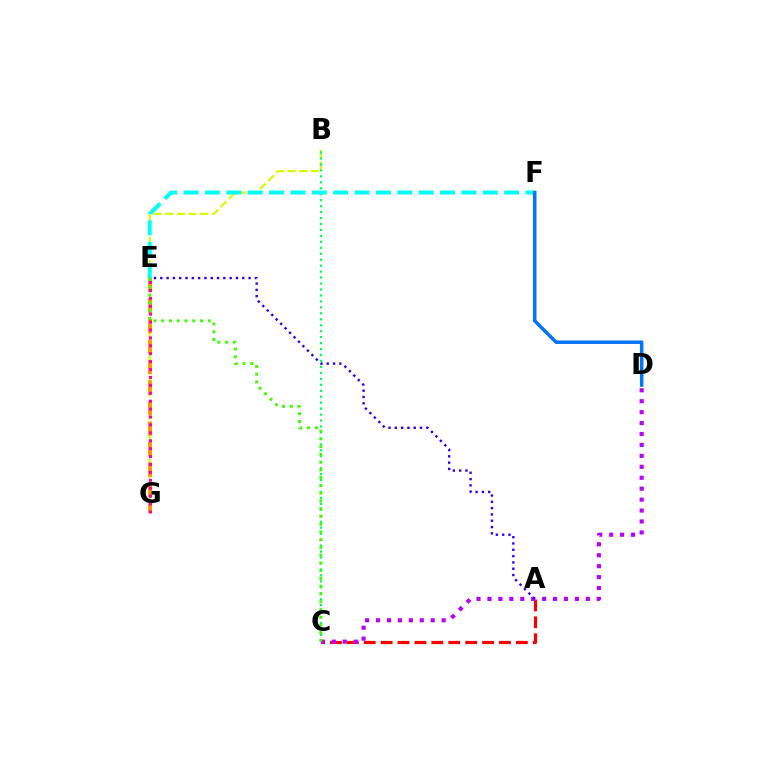{('B', 'G'): [{'color': '#d1ff00', 'line_style': 'dashed', 'thickness': 1.58}], ('B', 'C'): [{'color': '#00ff5c', 'line_style': 'dotted', 'thickness': 1.62}], ('E', 'G'): [{'color': '#ff9400', 'line_style': 'dashed', 'thickness': 2.78}, {'color': '#ff00ac', 'line_style': 'dotted', 'thickness': 2.15}], ('A', 'C'): [{'color': '#ff0000', 'line_style': 'dashed', 'thickness': 2.3}], ('E', 'F'): [{'color': '#00fff6', 'line_style': 'dashed', 'thickness': 2.9}], ('C', 'D'): [{'color': '#b900ff', 'line_style': 'dotted', 'thickness': 2.97}], ('D', 'F'): [{'color': '#0074ff', 'line_style': 'solid', 'thickness': 2.52}], ('A', 'E'): [{'color': '#2500ff', 'line_style': 'dotted', 'thickness': 1.71}], ('C', 'E'): [{'color': '#3dff00', 'line_style': 'dotted', 'thickness': 2.11}]}